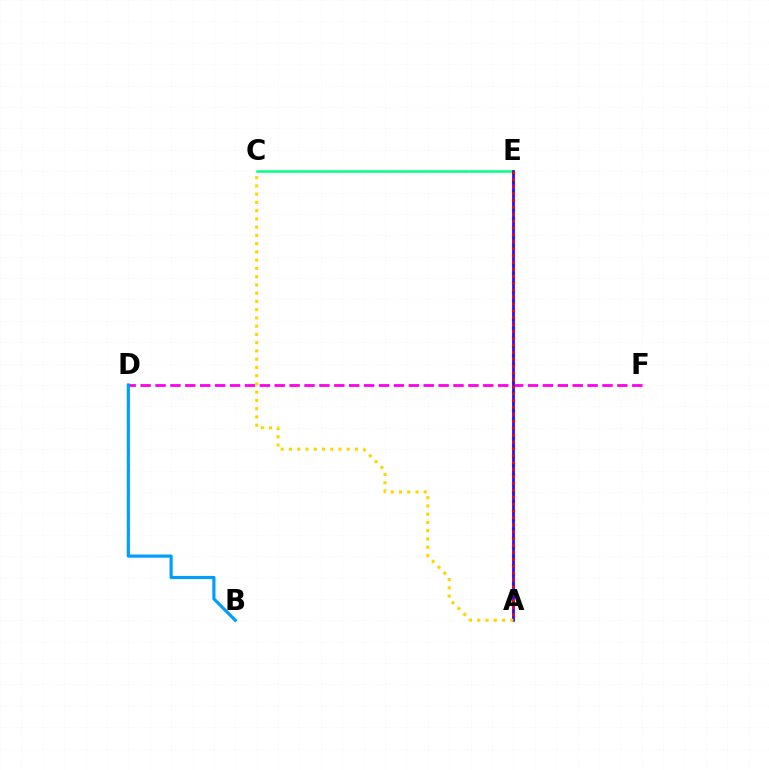{('D', 'F'): [{'color': '#ff00ed', 'line_style': 'dashed', 'thickness': 2.02}], ('C', 'E'): [{'color': '#00ff86', 'line_style': 'solid', 'thickness': 1.8}], ('A', 'E'): [{'color': '#4fff00', 'line_style': 'dotted', 'thickness': 2.48}, {'color': '#3700ff', 'line_style': 'solid', 'thickness': 1.96}, {'color': '#ff0000', 'line_style': 'dotted', 'thickness': 1.88}], ('B', 'D'): [{'color': '#009eff', 'line_style': 'solid', 'thickness': 2.29}], ('A', 'C'): [{'color': '#ffd500', 'line_style': 'dotted', 'thickness': 2.24}]}